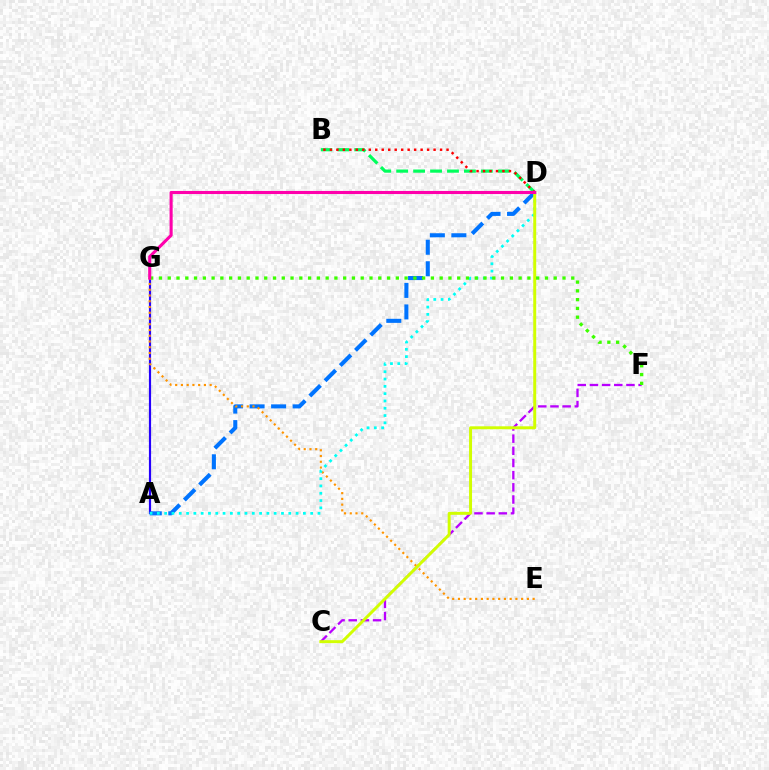{('A', 'G'): [{'color': '#2500ff', 'line_style': 'solid', 'thickness': 1.57}], ('C', 'F'): [{'color': '#b900ff', 'line_style': 'dashed', 'thickness': 1.65}], ('A', 'D'): [{'color': '#0074ff', 'line_style': 'dashed', 'thickness': 2.92}, {'color': '#00fff6', 'line_style': 'dotted', 'thickness': 1.98}], ('E', 'G'): [{'color': '#ff9400', 'line_style': 'dotted', 'thickness': 1.56}], ('C', 'D'): [{'color': '#d1ff00', 'line_style': 'solid', 'thickness': 2.13}], ('B', 'D'): [{'color': '#00ff5c', 'line_style': 'dashed', 'thickness': 2.3}, {'color': '#ff0000', 'line_style': 'dotted', 'thickness': 1.76}], ('F', 'G'): [{'color': '#3dff00', 'line_style': 'dotted', 'thickness': 2.38}], ('D', 'G'): [{'color': '#ff00ac', 'line_style': 'solid', 'thickness': 2.22}]}